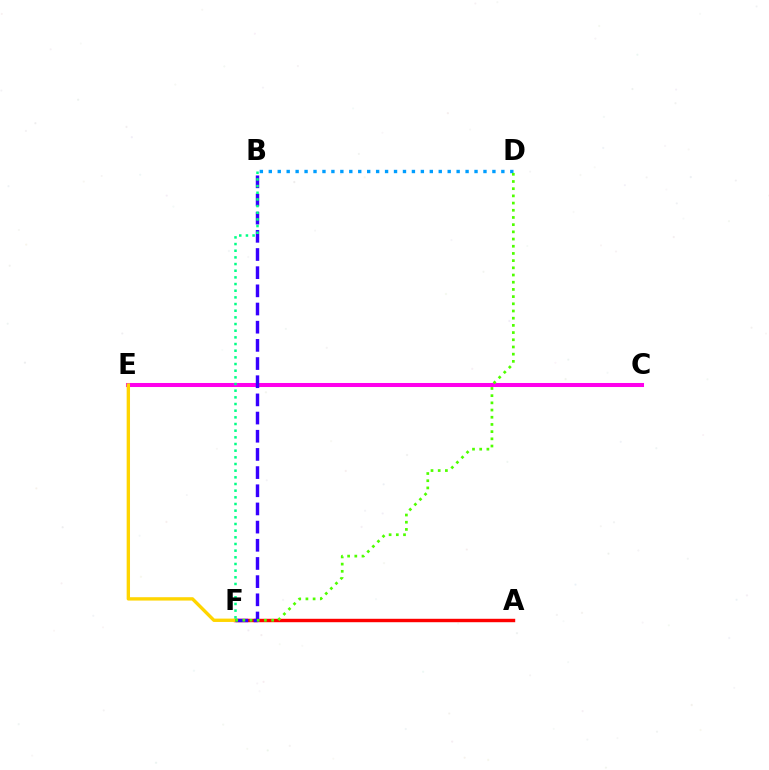{('A', 'F'): [{'color': '#ff0000', 'line_style': 'solid', 'thickness': 2.46}], ('B', 'D'): [{'color': '#009eff', 'line_style': 'dotted', 'thickness': 2.43}], ('C', 'E'): [{'color': '#ff00ed', 'line_style': 'solid', 'thickness': 2.91}], ('E', 'F'): [{'color': '#ffd500', 'line_style': 'solid', 'thickness': 2.42}], ('B', 'F'): [{'color': '#3700ff', 'line_style': 'dashed', 'thickness': 2.47}, {'color': '#00ff86', 'line_style': 'dotted', 'thickness': 1.81}], ('D', 'F'): [{'color': '#4fff00', 'line_style': 'dotted', 'thickness': 1.95}]}